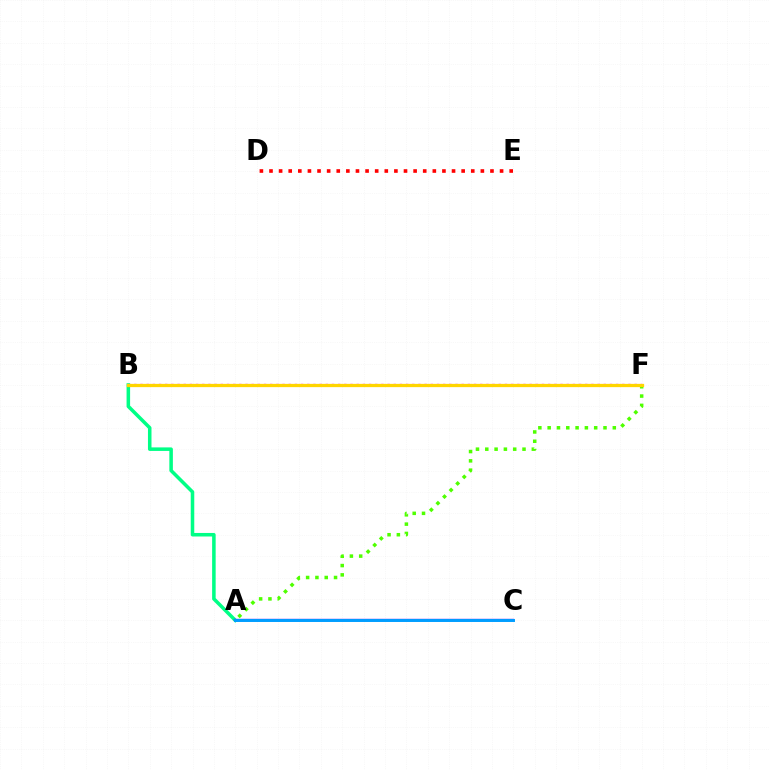{('D', 'E'): [{'color': '#ff0000', 'line_style': 'dotted', 'thickness': 2.61}], ('B', 'F'): [{'color': '#ff00ed', 'line_style': 'dotted', 'thickness': 1.68}, {'color': '#ffd500', 'line_style': 'solid', 'thickness': 2.35}], ('A', 'B'): [{'color': '#00ff86', 'line_style': 'solid', 'thickness': 2.54}], ('A', 'F'): [{'color': '#4fff00', 'line_style': 'dotted', 'thickness': 2.53}], ('A', 'C'): [{'color': '#3700ff', 'line_style': 'solid', 'thickness': 1.68}, {'color': '#009eff', 'line_style': 'solid', 'thickness': 2.12}]}